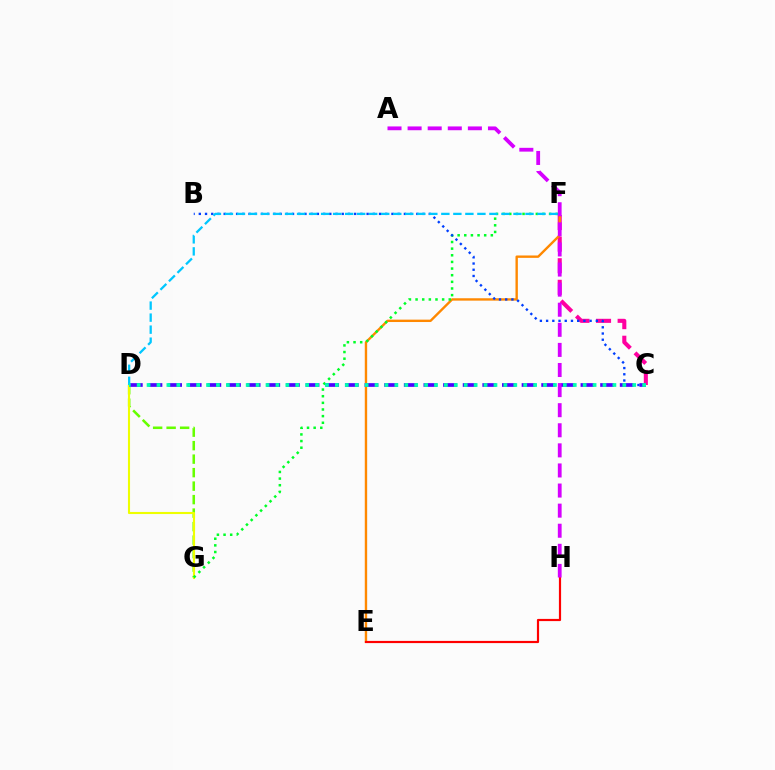{('D', 'G'): [{'color': '#66ff00', 'line_style': 'dashed', 'thickness': 1.83}, {'color': '#eeff00', 'line_style': 'solid', 'thickness': 1.52}], ('C', 'F'): [{'color': '#ff00a0', 'line_style': 'dashed', 'thickness': 2.93}], ('E', 'F'): [{'color': '#ff8800', 'line_style': 'solid', 'thickness': 1.72}], ('F', 'G'): [{'color': '#00ff27', 'line_style': 'dotted', 'thickness': 1.8}], ('E', 'H'): [{'color': '#ff0000', 'line_style': 'solid', 'thickness': 1.57}], ('B', 'C'): [{'color': '#003fff', 'line_style': 'dotted', 'thickness': 1.69}], ('C', 'D'): [{'color': '#4f00ff', 'line_style': 'dashed', 'thickness': 2.67}, {'color': '#00ffaf', 'line_style': 'dotted', 'thickness': 2.69}], ('A', 'H'): [{'color': '#d600ff', 'line_style': 'dashed', 'thickness': 2.73}], ('D', 'F'): [{'color': '#00c7ff', 'line_style': 'dashed', 'thickness': 1.63}]}